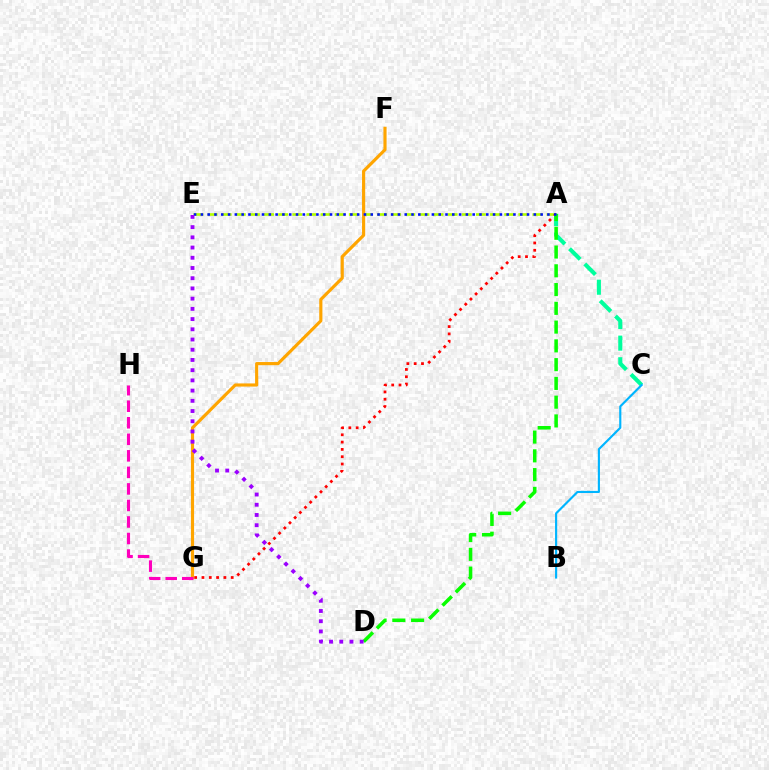{('A', 'E'): [{'color': '#b3ff00', 'line_style': 'dashed', 'thickness': 1.92}, {'color': '#0010ff', 'line_style': 'dotted', 'thickness': 1.85}], ('A', 'C'): [{'color': '#00ff9d', 'line_style': 'dashed', 'thickness': 2.93}], ('B', 'C'): [{'color': '#00b5ff', 'line_style': 'solid', 'thickness': 1.55}], ('F', 'G'): [{'color': '#ffa500', 'line_style': 'solid', 'thickness': 2.27}], ('A', 'G'): [{'color': '#ff0000', 'line_style': 'dotted', 'thickness': 1.99}], ('A', 'D'): [{'color': '#08ff00', 'line_style': 'dashed', 'thickness': 2.55}], ('D', 'E'): [{'color': '#9b00ff', 'line_style': 'dotted', 'thickness': 2.78}], ('G', 'H'): [{'color': '#ff00bd', 'line_style': 'dashed', 'thickness': 2.25}]}